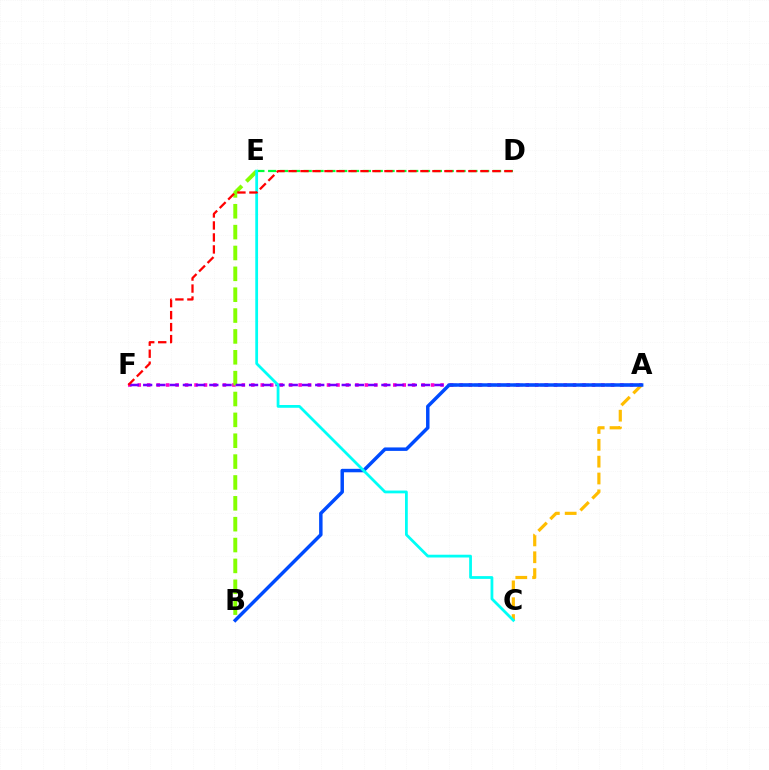{('A', 'F'): [{'color': '#ff00cf', 'line_style': 'dotted', 'thickness': 2.57}, {'color': '#7200ff', 'line_style': 'dashed', 'thickness': 1.8}], ('B', 'E'): [{'color': '#84ff00', 'line_style': 'dashed', 'thickness': 2.83}], ('A', 'C'): [{'color': '#ffbd00', 'line_style': 'dashed', 'thickness': 2.29}], ('D', 'E'): [{'color': '#00ff39', 'line_style': 'dashed', 'thickness': 1.61}], ('A', 'B'): [{'color': '#004bff', 'line_style': 'solid', 'thickness': 2.49}], ('C', 'E'): [{'color': '#00fff6', 'line_style': 'solid', 'thickness': 2.0}], ('D', 'F'): [{'color': '#ff0000', 'line_style': 'dashed', 'thickness': 1.63}]}